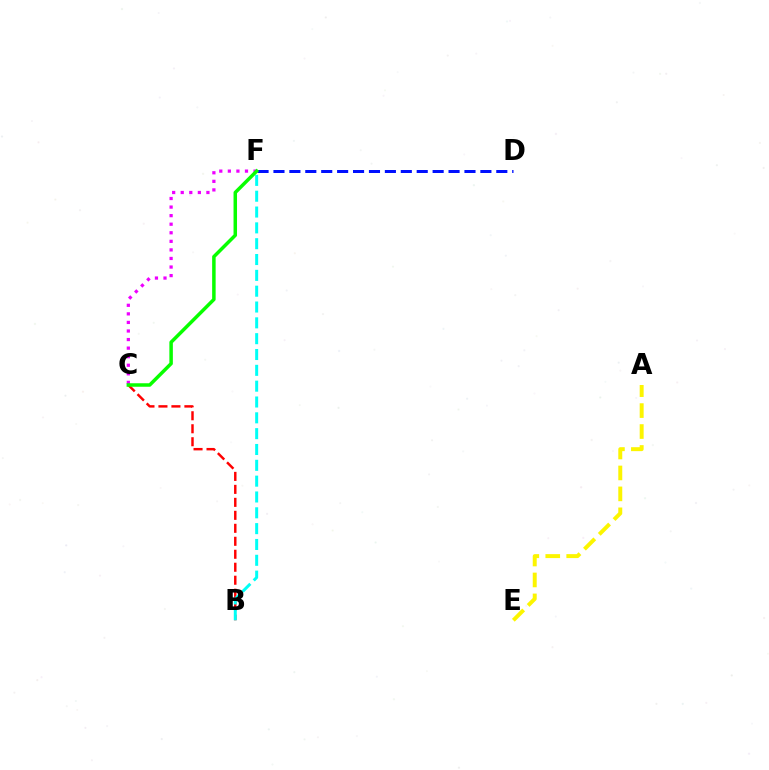{('B', 'C'): [{'color': '#ff0000', 'line_style': 'dashed', 'thickness': 1.76}], ('D', 'F'): [{'color': '#0010ff', 'line_style': 'dashed', 'thickness': 2.16}], ('C', 'F'): [{'color': '#ee00ff', 'line_style': 'dotted', 'thickness': 2.33}, {'color': '#08ff00', 'line_style': 'solid', 'thickness': 2.52}], ('A', 'E'): [{'color': '#fcf500', 'line_style': 'dashed', 'thickness': 2.84}], ('B', 'F'): [{'color': '#00fff6', 'line_style': 'dashed', 'thickness': 2.15}]}